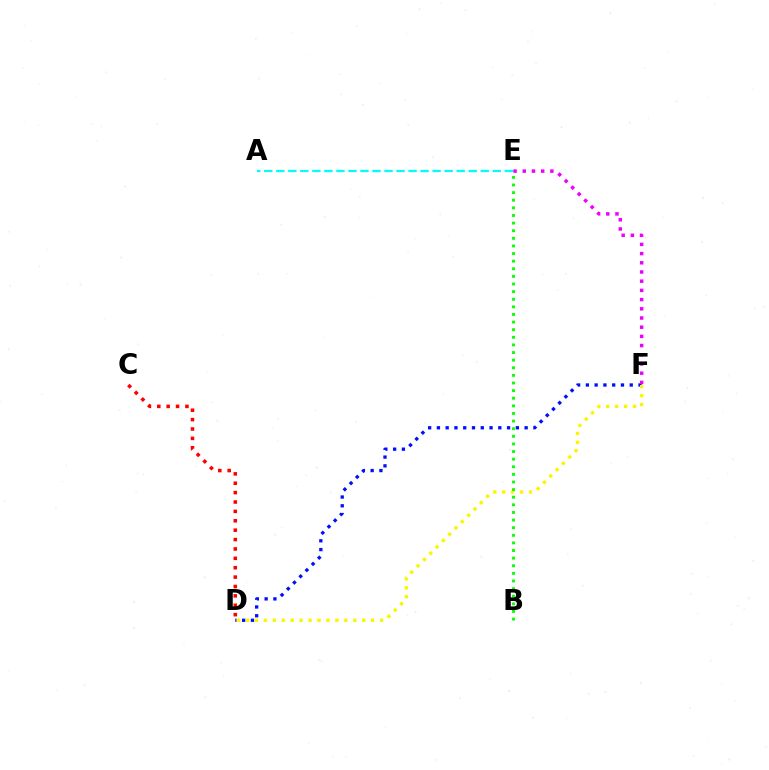{('A', 'E'): [{'color': '#00fff6', 'line_style': 'dashed', 'thickness': 1.63}], ('D', 'F'): [{'color': '#0010ff', 'line_style': 'dotted', 'thickness': 2.38}, {'color': '#fcf500', 'line_style': 'dotted', 'thickness': 2.43}], ('C', 'D'): [{'color': '#ff0000', 'line_style': 'dotted', 'thickness': 2.55}], ('E', 'F'): [{'color': '#ee00ff', 'line_style': 'dotted', 'thickness': 2.5}], ('B', 'E'): [{'color': '#08ff00', 'line_style': 'dotted', 'thickness': 2.07}]}